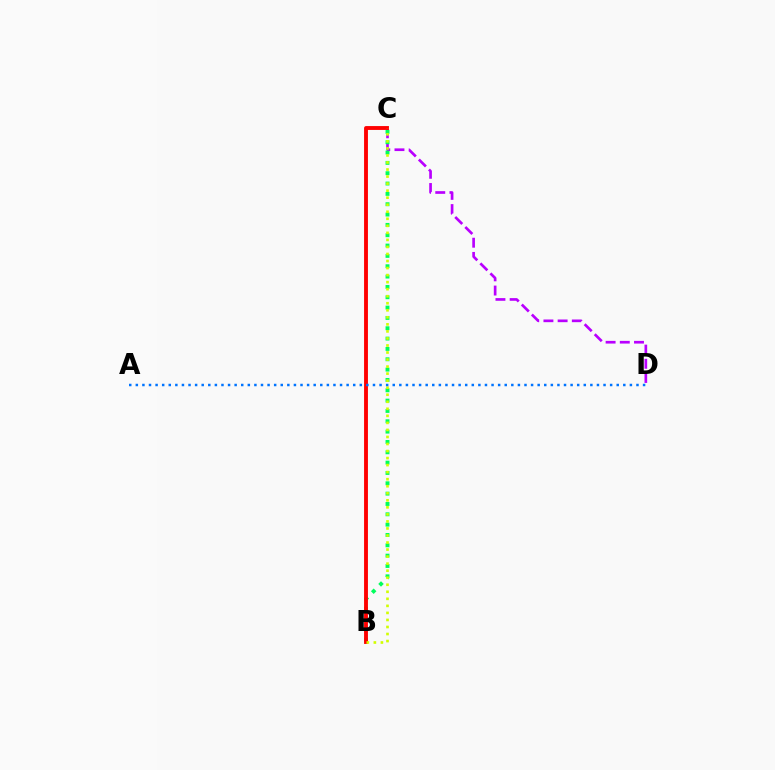{('C', 'D'): [{'color': '#b900ff', 'line_style': 'dashed', 'thickness': 1.93}], ('B', 'C'): [{'color': '#00ff5c', 'line_style': 'dotted', 'thickness': 2.81}, {'color': '#ff0000', 'line_style': 'solid', 'thickness': 2.78}, {'color': '#d1ff00', 'line_style': 'dotted', 'thickness': 1.91}], ('A', 'D'): [{'color': '#0074ff', 'line_style': 'dotted', 'thickness': 1.79}]}